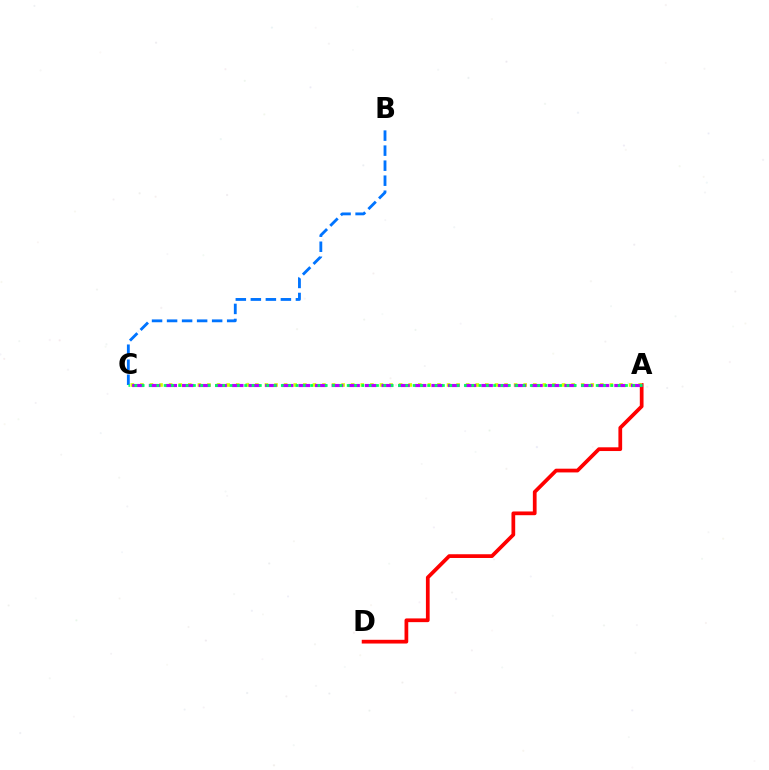{('B', 'C'): [{'color': '#0074ff', 'line_style': 'dashed', 'thickness': 2.04}], ('A', 'D'): [{'color': '#ff0000', 'line_style': 'solid', 'thickness': 2.69}], ('A', 'C'): [{'color': '#d1ff00', 'line_style': 'dotted', 'thickness': 2.6}, {'color': '#b900ff', 'line_style': 'dashed', 'thickness': 2.26}, {'color': '#00ff5c', 'line_style': 'dotted', 'thickness': 1.99}]}